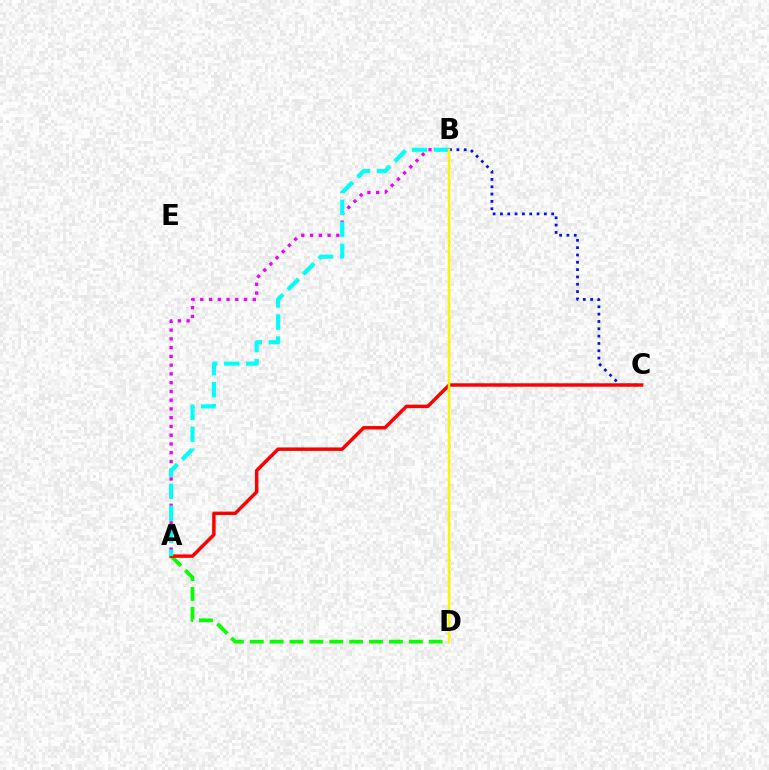{('A', 'D'): [{'color': '#08ff00', 'line_style': 'dashed', 'thickness': 2.7}], ('B', 'C'): [{'color': '#0010ff', 'line_style': 'dotted', 'thickness': 1.99}], ('A', 'C'): [{'color': '#ff0000', 'line_style': 'solid', 'thickness': 2.49}], ('A', 'B'): [{'color': '#ee00ff', 'line_style': 'dotted', 'thickness': 2.38}, {'color': '#00fff6', 'line_style': 'dashed', 'thickness': 2.98}], ('B', 'D'): [{'color': '#fcf500', 'line_style': 'solid', 'thickness': 1.8}]}